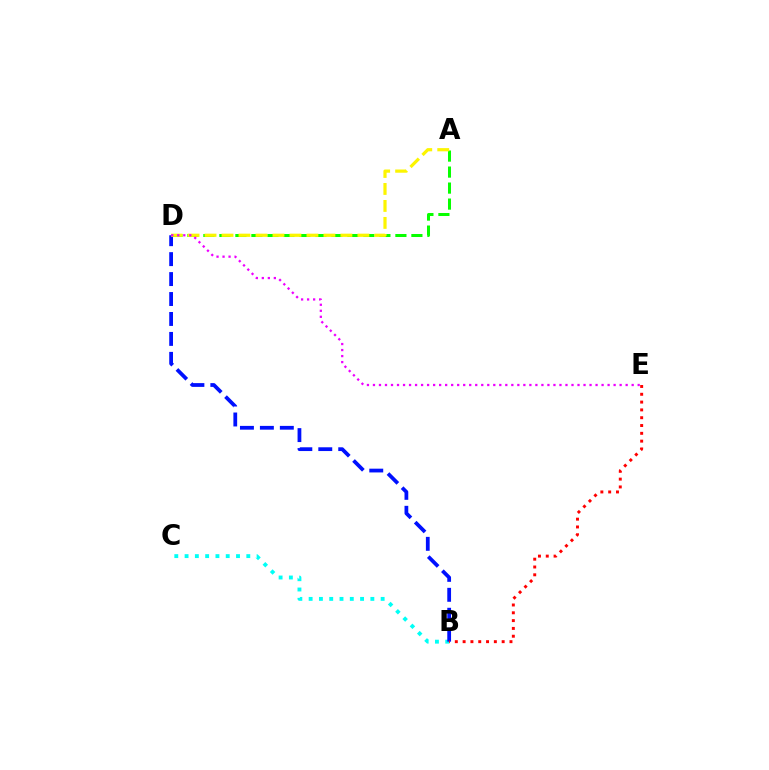{('B', 'C'): [{'color': '#00fff6', 'line_style': 'dotted', 'thickness': 2.8}], ('B', 'D'): [{'color': '#0010ff', 'line_style': 'dashed', 'thickness': 2.71}], ('B', 'E'): [{'color': '#ff0000', 'line_style': 'dotted', 'thickness': 2.12}], ('A', 'D'): [{'color': '#08ff00', 'line_style': 'dashed', 'thickness': 2.17}, {'color': '#fcf500', 'line_style': 'dashed', 'thickness': 2.31}], ('D', 'E'): [{'color': '#ee00ff', 'line_style': 'dotted', 'thickness': 1.63}]}